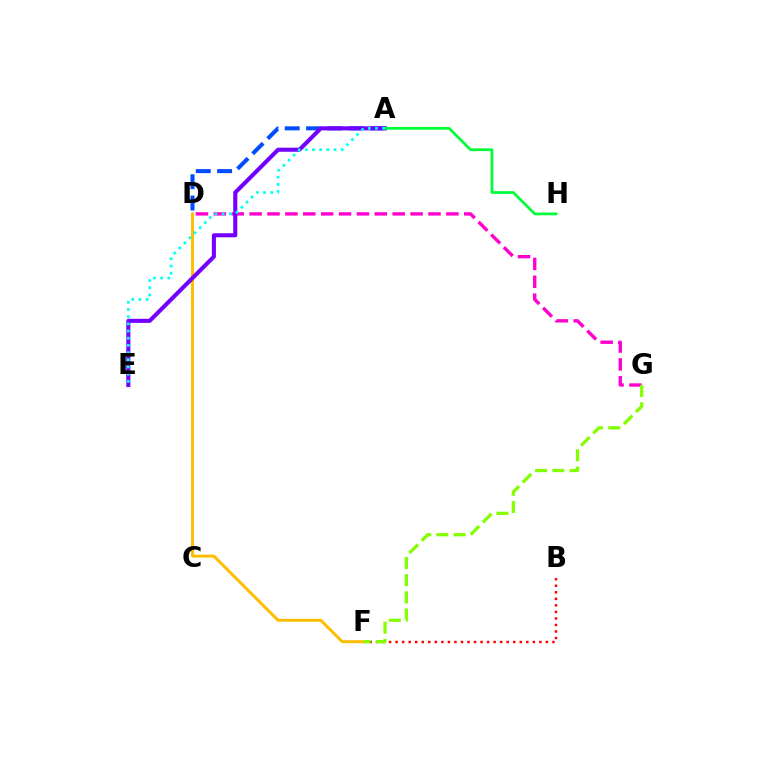{('B', 'F'): [{'color': '#ff0000', 'line_style': 'dotted', 'thickness': 1.77}], ('D', 'F'): [{'color': '#ffbd00', 'line_style': 'solid', 'thickness': 2.11}], ('A', 'D'): [{'color': '#004bff', 'line_style': 'dashed', 'thickness': 2.9}], ('D', 'G'): [{'color': '#ff00cf', 'line_style': 'dashed', 'thickness': 2.43}], ('A', 'E'): [{'color': '#7200ff', 'line_style': 'solid', 'thickness': 2.94}, {'color': '#00fff6', 'line_style': 'dotted', 'thickness': 1.95}], ('F', 'G'): [{'color': '#84ff00', 'line_style': 'dashed', 'thickness': 2.34}], ('A', 'H'): [{'color': '#00ff39', 'line_style': 'solid', 'thickness': 1.98}]}